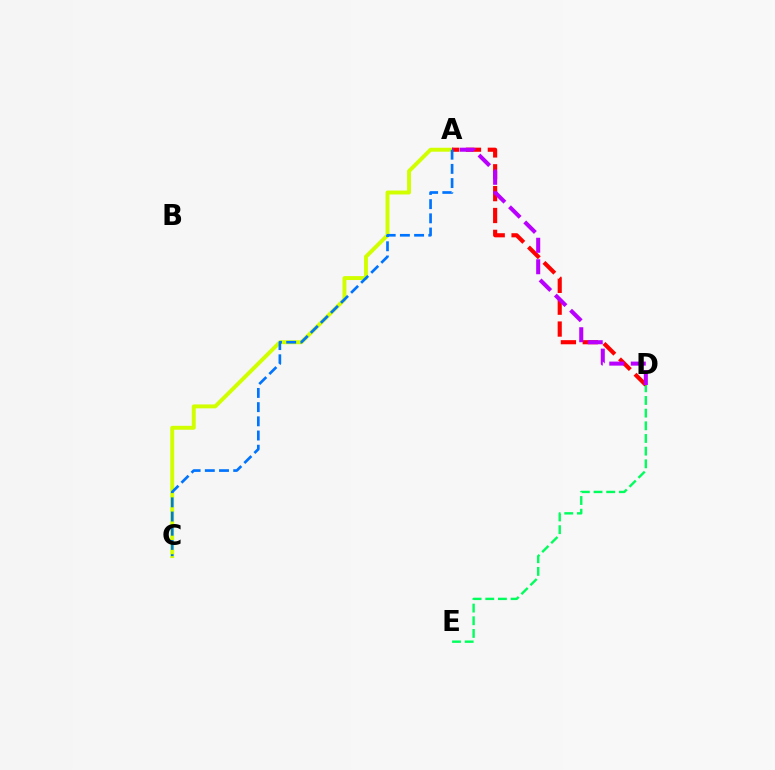{('D', 'E'): [{'color': '#00ff5c', 'line_style': 'dashed', 'thickness': 1.72}], ('A', 'C'): [{'color': '#d1ff00', 'line_style': 'solid', 'thickness': 2.83}, {'color': '#0074ff', 'line_style': 'dashed', 'thickness': 1.93}], ('A', 'D'): [{'color': '#ff0000', 'line_style': 'dashed', 'thickness': 2.97}, {'color': '#b900ff', 'line_style': 'dashed', 'thickness': 2.92}]}